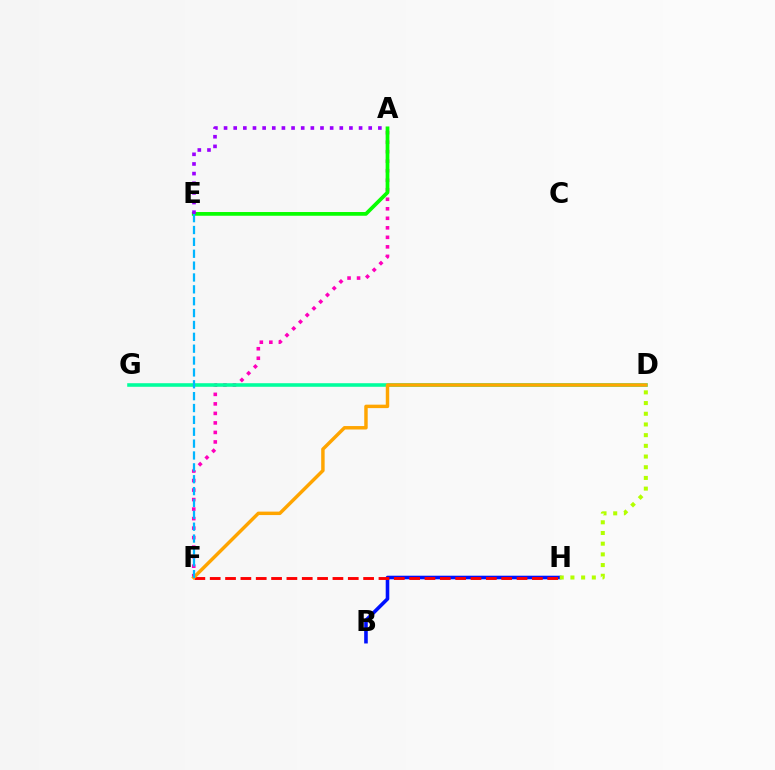{('B', 'H'): [{'color': '#0010ff', 'line_style': 'solid', 'thickness': 2.58}], ('A', 'F'): [{'color': '#ff00bd', 'line_style': 'dotted', 'thickness': 2.59}], ('F', 'H'): [{'color': '#ff0000', 'line_style': 'dashed', 'thickness': 2.08}], ('A', 'E'): [{'color': '#08ff00', 'line_style': 'solid', 'thickness': 2.69}, {'color': '#9b00ff', 'line_style': 'dotted', 'thickness': 2.62}], ('D', 'G'): [{'color': '#00ff9d', 'line_style': 'solid', 'thickness': 2.58}], ('D', 'H'): [{'color': '#b3ff00', 'line_style': 'dotted', 'thickness': 2.91}], ('D', 'F'): [{'color': '#ffa500', 'line_style': 'solid', 'thickness': 2.48}], ('E', 'F'): [{'color': '#00b5ff', 'line_style': 'dashed', 'thickness': 1.61}]}